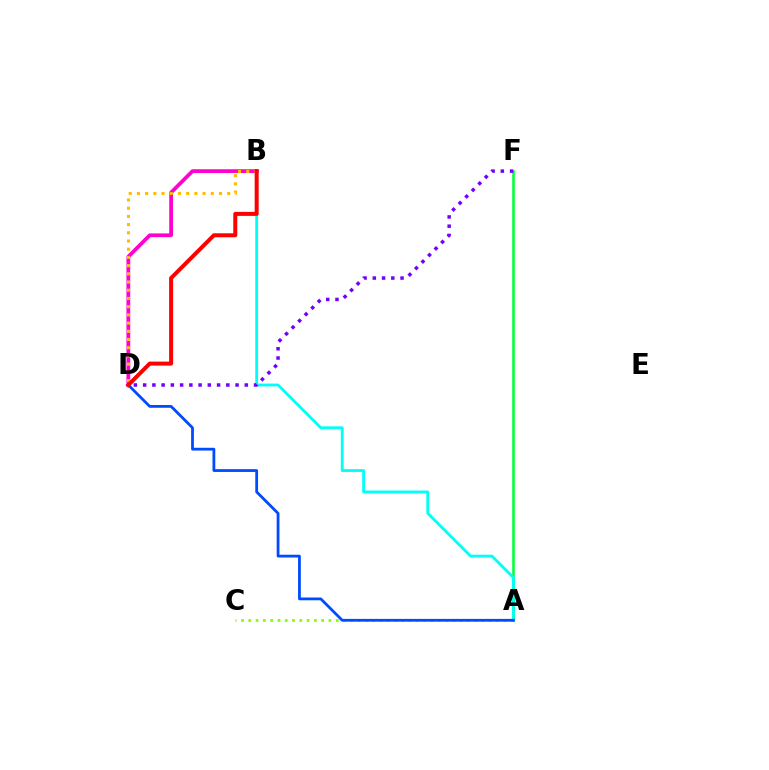{('B', 'D'): [{'color': '#ff00cf', 'line_style': 'solid', 'thickness': 2.7}, {'color': '#ffbd00', 'line_style': 'dotted', 'thickness': 2.23}, {'color': '#ff0000', 'line_style': 'solid', 'thickness': 2.88}], ('A', 'F'): [{'color': '#00ff39', 'line_style': 'solid', 'thickness': 1.84}], ('A', 'C'): [{'color': '#84ff00', 'line_style': 'dotted', 'thickness': 1.98}], ('A', 'B'): [{'color': '#00fff6', 'line_style': 'solid', 'thickness': 2.04}], ('D', 'F'): [{'color': '#7200ff', 'line_style': 'dotted', 'thickness': 2.51}], ('A', 'D'): [{'color': '#004bff', 'line_style': 'solid', 'thickness': 2.0}]}